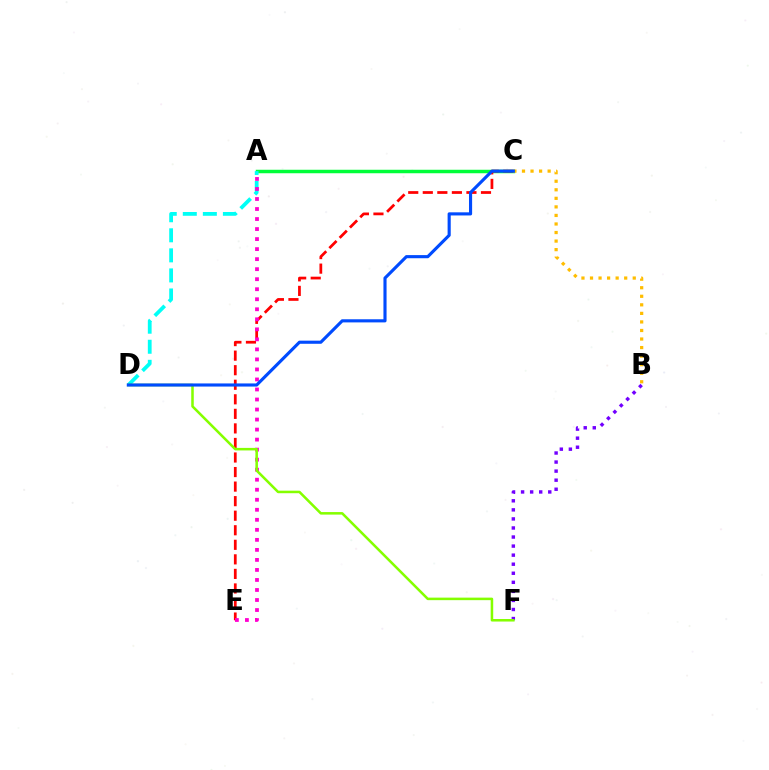{('A', 'C'): [{'color': '#00ff39', 'line_style': 'solid', 'thickness': 2.51}], ('C', 'E'): [{'color': '#ff0000', 'line_style': 'dashed', 'thickness': 1.98}], ('B', 'C'): [{'color': '#ffbd00', 'line_style': 'dotted', 'thickness': 2.32}], ('B', 'F'): [{'color': '#7200ff', 'line_style': 'dotted', 'thickness': 2.46}], ('A', 'D'): [{'color': '#00fff6', 'line_style': 'dashed', 'thickness': 2.72}], ('A', 'E'): [{'color': '#ff00cf', 'line_style': 'dotted', 'thickness': 2.72}], ('D', 'F'): [{'color': '#84ff00', 'line_style': 'solid', 'thickness': 1.82}], ('C', 'D'): [{'color': '#004bff', 'line_style': 'solid', 'thickness': 2.25}]}